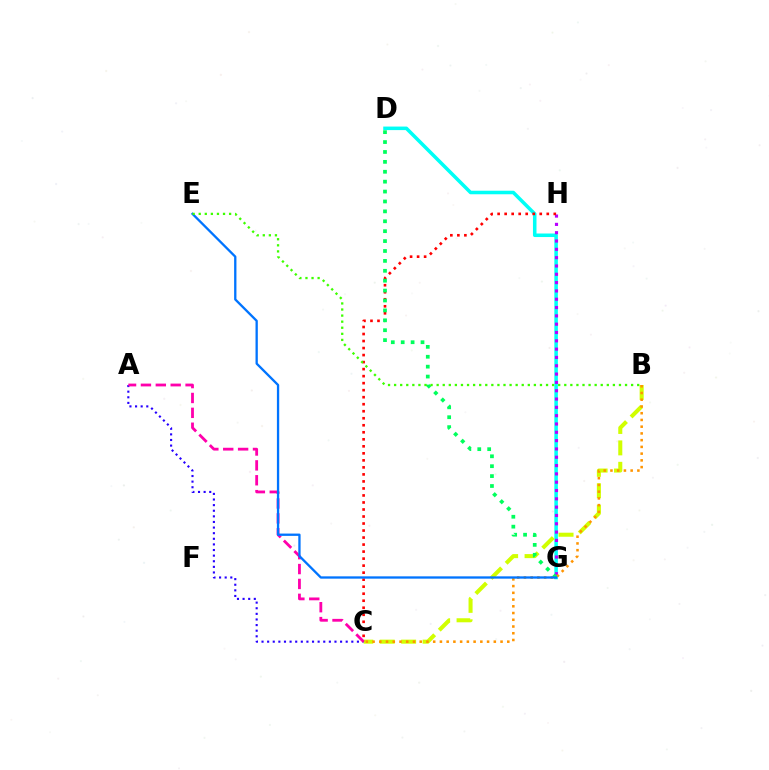{('D', 'G'): [{'color': '#00fff6', 'line_style': 'solid', 'thickness': 2.55}, {'color': '#00ff5c', 'line_style': 'dotted', 'thickness': 2.69}], ('B', 'C'): [{'color': '#d1ff00', 'line_style': 'dashed', 'thickness': 2.91}, {'color': '#ff9400', 'line_style': 'dotted', 'thickness': 1.83}], ('G', 'H'): [{'color': '#b900ff', 'line_style': 'dotted', 'thickness': 2.26}], ('A', 'C'): [{'color': '#2500ff', 'line_style': 'dotted', 'thickness': 1.52}, {'color': '#ff00ac', 'line_style': 'dashed', 'thickness': 2.02}], ('C', 'H'): [{'color': '#ff0000', 'line_style': 'dotted', 'thickness': 1.91}], ('E', 'G'): [{'color': '#0074ff', 'line_style': 'solid', 'thickness': 1.66}], ('B', 'E'): [{'color': '#3dff00', 'line_style': 'dotted', 'thickness': 1.65}]}